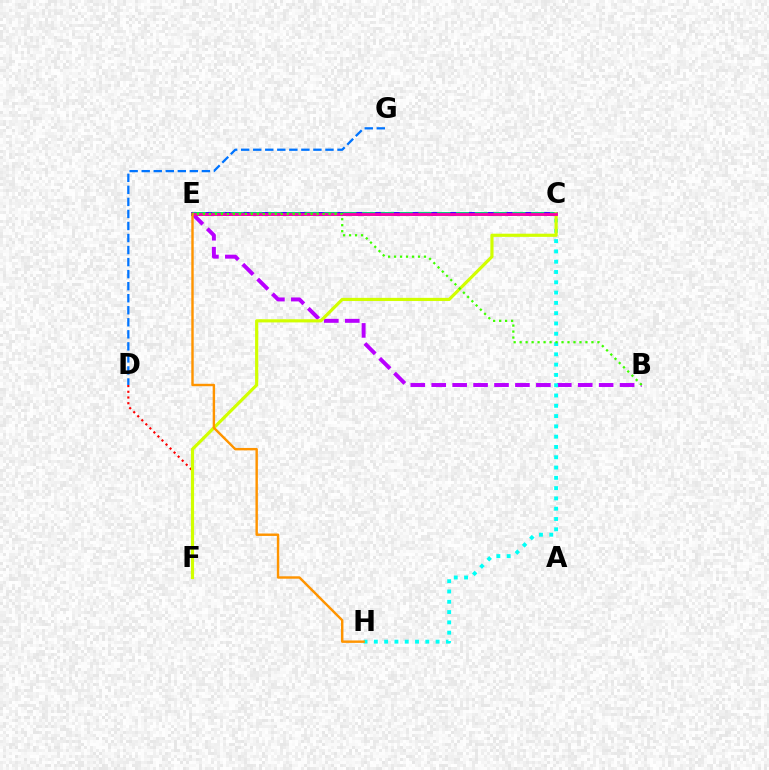{('B', 'E'): [{'color': '#b900ff', 'line_style': 'dashed', 'thickness': 2.84}, {'color': '#3dff00', 'line_style': 'dotted', 'thickness': 1.63}], ('D', 'F'): [{'color': '#ff0000', 'line_style': 'dotted', 'thickness': 1.55}], ('C', 'E'): [{'color': '#2500ff', 'line_style': 'solid', 'thickness': 2.77}, {'color': '#00ff5c', 'line_style': 'dashed', 'thickness': 2.55}, {'color': '#ff00ac', 'line_style': 'solid', 'thickness': 2.03}], ('C', 'H'): [{'color': '#00fff6', 'line_style': 'dotted', 'thickness': 2.8}], ('D', 'G'): [{'color': '#0074ff', 'line_style': 'dashed', 'thickness': 1.64}], ('C', 'F'): [{'color': '#d1ff00', 'line_style': 'solid', 'thickness': 2.28}], ('E', 'H'): [{'color': '#ff9400', 'line_style': 'solid', 'thickness': 1.75}]}